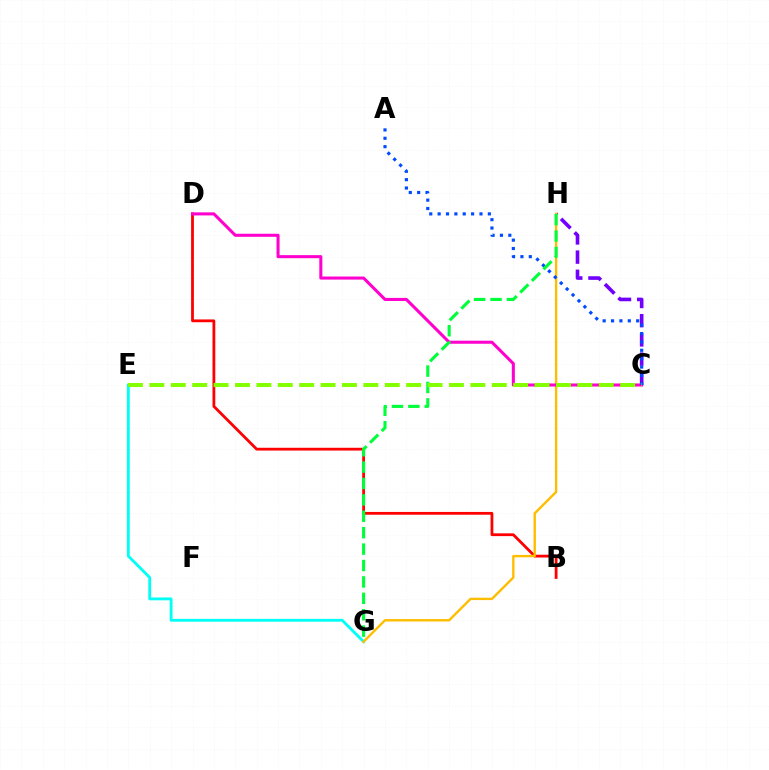{('C', 'H'): [{'color': '#7200ff', 'line_style': 'dashed', 'thickness': 2.61}], ('B', 'D'): [{'color': '#ff0000', 'line_style': 'solid', 'thickness': 2.01}], ('E', 'G'): [{'color': '#00fff6', 'line_style': 'solid', 'thickness': 2.04}], ('G', 'H'): [{'color': '#ffbd00', 'line_style': 'solid', 'thickness': 1.72}, {'color': '#00ff39', 'line_style': 'dashed', 'thickness': 2.23}], ('C', 'D'): [{'color': '#ff00cf', 'line_style': 'solid', 'thickness': 2.2}], ('A', 'C'): [{'color': '#004bff', 'line_style': 'dotted', 'thickness': 2.27}], ('C', 'E'): [{'color': '#84ff00', 'line_style': 'dashed', 'thickness': 2.91}]}